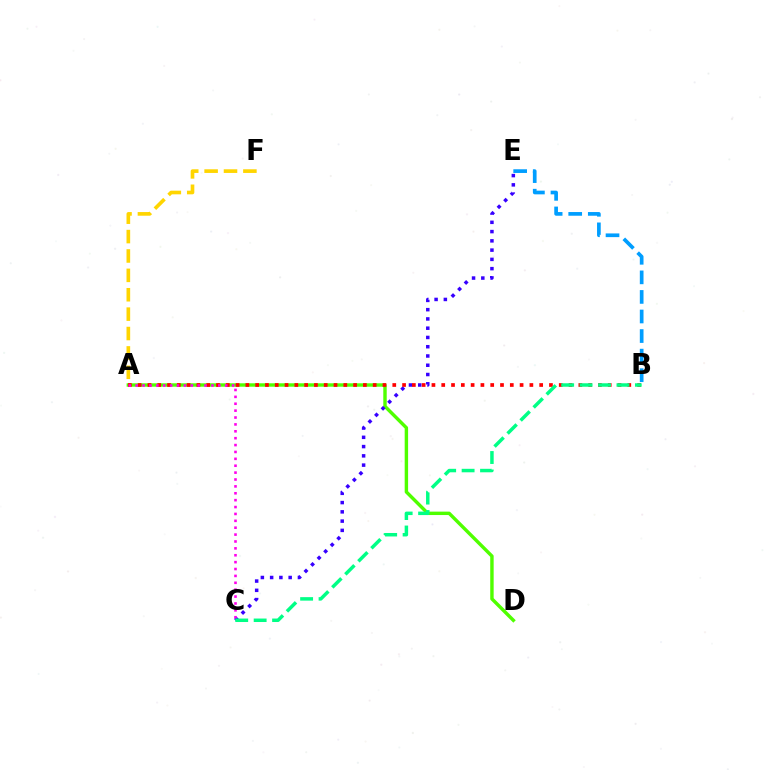{('A', 'F'): [{'color': '#ffd500', 'line_style': 'dashed', 'thickness': 2.63}], ('A', 'D'): [{'color': '#4fff00', 'line_style': 'solid', 'thickness': 2.46}], ('C', 'E'): [{'color': '#3700ff', 'line_style': 'dotted', 'thickness': 2.52}], ('A', 'B'): [{'color': '#ff0000', 'line_style': 'dotted', 'thickness': 2.66}], ('A', 'C'): [{'color': '#ff00ed', 'line_style': 'dotted', 'thickness': 1.87}], ('B', 'E'): [{'color': '#009eff', 'line_style': 'dashed', 'thickness': 2.66}], ('B', 'C'): [{'color': '#00ff86', 'line_style': 'dashed', 'thickness': 2.5}]}